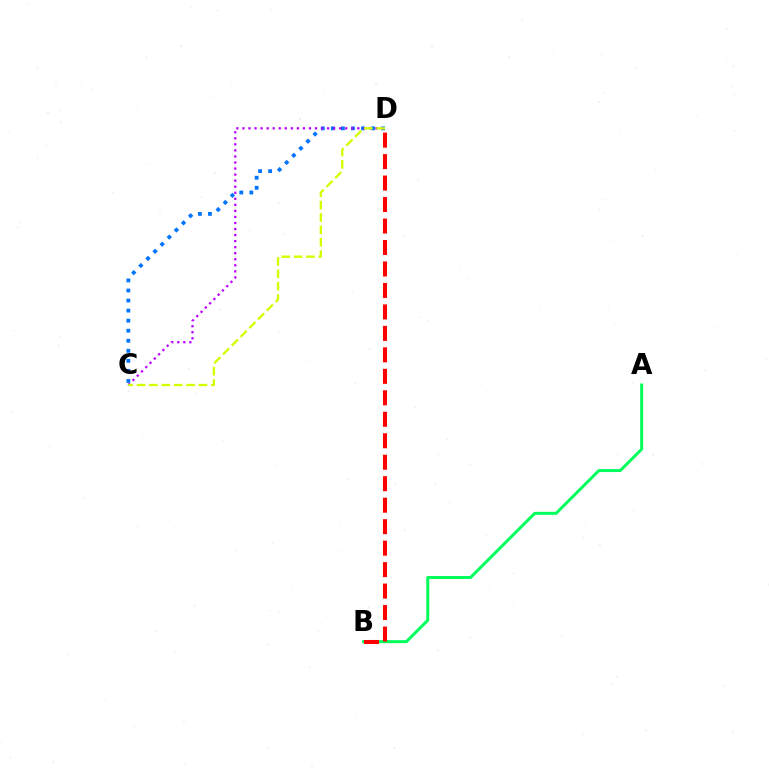{('C', 'D'): [{'color': '#0074ff', 'line_style': 'dotted', 'thickness': 2.73}, {'color': '#b900ff', 'line_style': 'dotted', 'thickness': 1.64}, {'color': '#d1ff00', 'line_style': 'dashed', 'thickness': 1.68}], ('A', 'B'): [{'color': '#00ff5c', 'line_style': 'solid', 'thickness': 2.15}], ('B', 'D'): [{'color': '#ff0000', 'line_style': 'dashed', 'thickness': 2.92}]}